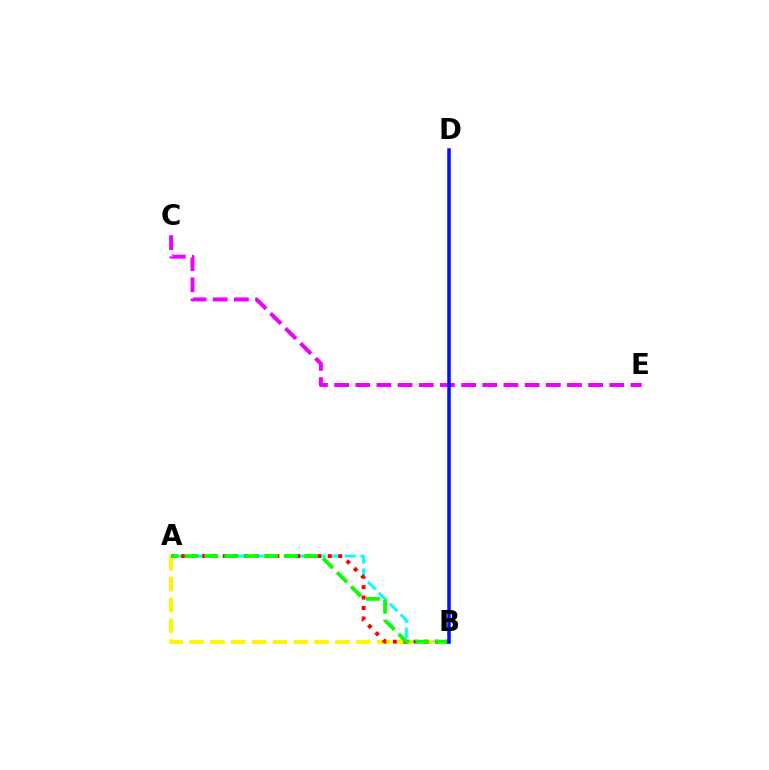{('A', 'B'): [{'color': '#00fff6', 'line_style': 'dashed', 'thickness': 2.09}, {'color': '#fcf500', 'line_style': 'dashed', 'thickness': 2.83}, {'color': '#ff0000', 'line_style': 'dotted', 'thickness': 2.84}, {'color': '#08ff00', 'line_style': 'dashed', 'thickness': 2.71}], ('C', 'E'): [{'color': '#ee00ff', 'line_style': 'dashed', 'thickness': 2.88}], ('B', 'D'): [{'color': '#0010ff', 'line_style': 'solid', 'thickness': 2.53}]}